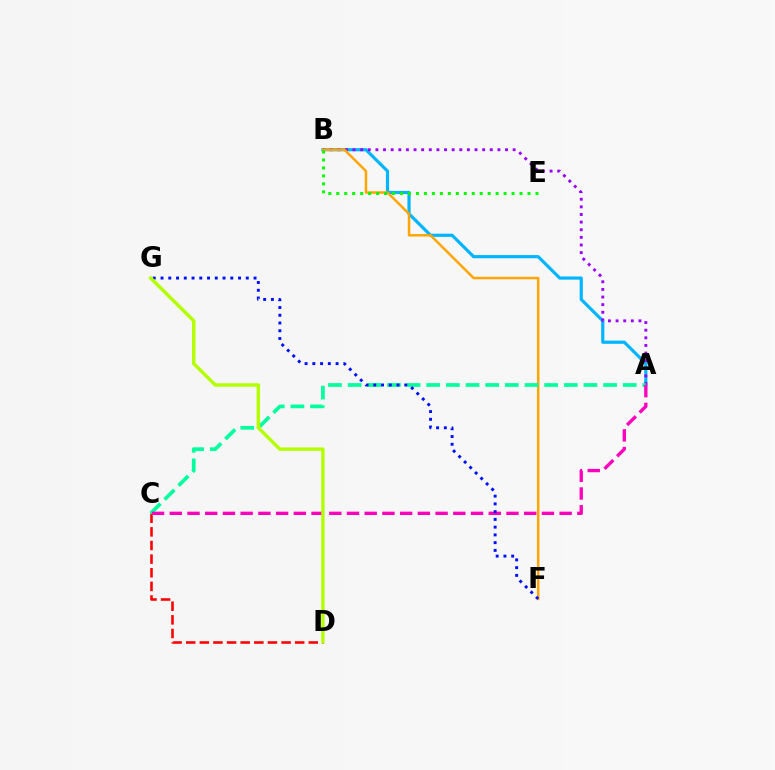{('A', 'B'): [{'color': '#00b5ff', 'line_style': 'solid', 'thickness': 2.28}, {'color': '#9b00ff', 'line_style': 'dotted', 'thickness': 2.07}], ('C', 'D'): [{'color': '#ff0000', 'line_style': 'dashed', 'thickness': 1.85}], ('B', 'F'): [{'color': '#ffa500', 'line_style': 'solid', 'thickness': 1.8}], ('A', 'C'): [{'color': '#00ff9d', 'line_style': 'dashed', 'thickness': 2.67}, {'color': '#ff00bd', 'line_style': 'dashed', 'thickness': 2.41}], ('B', 'E'): [{'color': '#08ff00', 'line_style': 'dotted', 'thickness': 2.16}], ('F', 'G'): [{'color': '#0010ff', 'line_style': 'dotted', 'thickness': 2.11}], ('D', 'G'): [{'color': '#b3ff00', 'line_style': 'solid', 'thickness': 2.46}]}